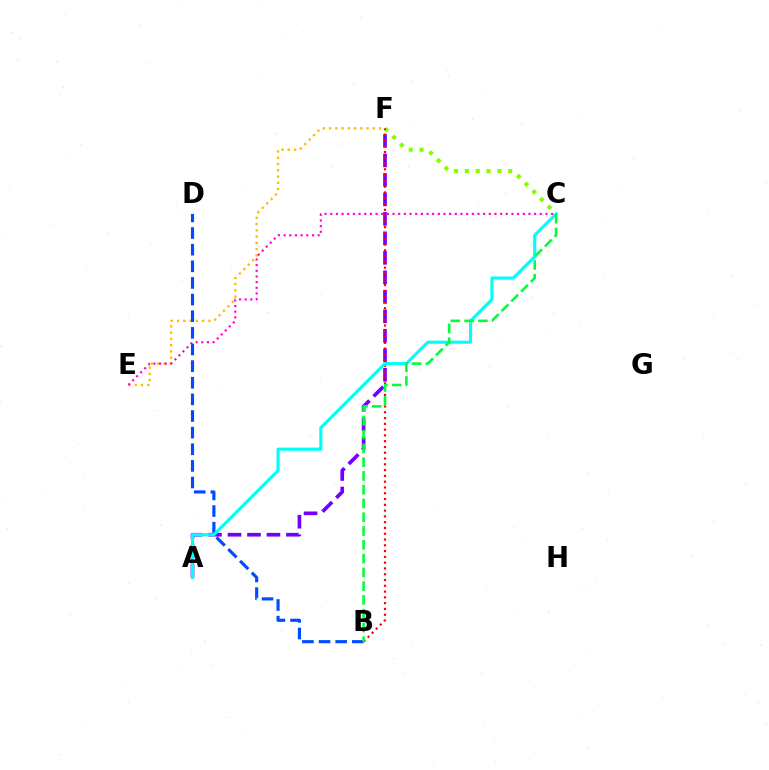{('A', 'F'): [{'color': '#7200ff', 'line_style': 'dashed', 'thickness': 2.65}], ('C', 'F'): [{'color': '#84ff00', 'line_style': 'dotted', 'thickness': 2.94}], ('E', 'F'): [{'color': '#ffbd00', 'line_style': 'dotted', 'thickness': 1.7}], ('B', 'D'): [{'color': '#004bff', 'line_style': 'dashed', 'thickness': 2.26}], ('B', 'F'): [{'color': '#ff0000', 'line_style': 'dotted', 'thickness': 1.57}], ('A', 'C'): [{'color': '#00fff6', 'line_style': 'solid', 'thickness': 2.26}], ('B', 'C'): [{'color': '#00ff39', 'line_style': 'dashed', 'thickness': 1.87}], ('C', 'E'): [{'color': '#ff00cf', 'line_style': 'dotted', 'thickness': 1.54}]}